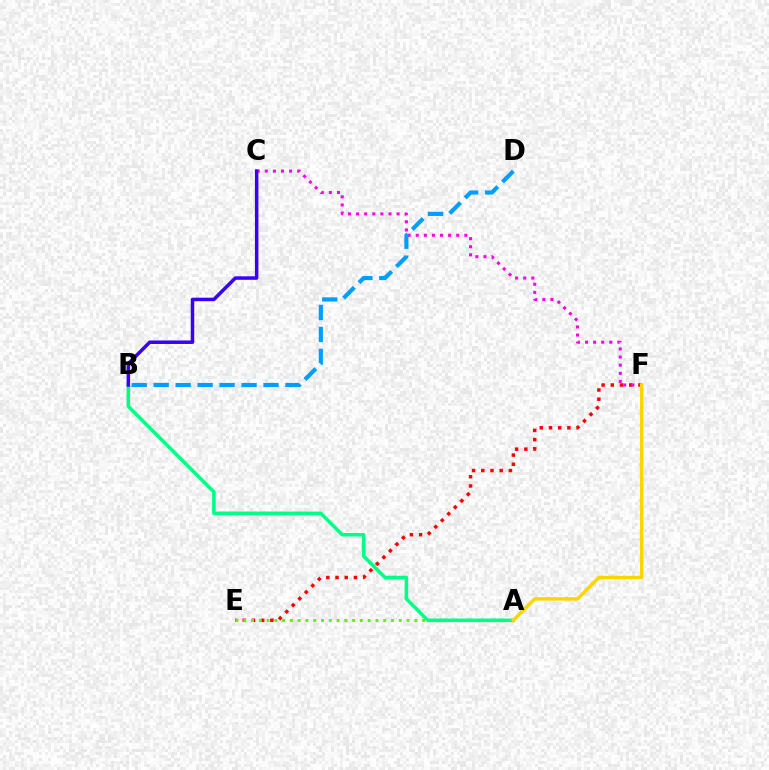{('E', 'F'): [{'color': '#ff0000', 'line_style': 'dotted', 'thickness': 2.5}], ('A', 'E'): [{'color': '#4fff00', 'line_style': 'dotted', 'thickness': 2.11}], ('C', 'F'): [{'color': '#ff00ed', 'line_style': 'dotted', 'thickness': 2.2}], ('A', 'B'): [{'color': '#00ff86', 'line_style': 'solid', 'thickness': 2.55}], ('B', 'D'): [{'color': '#009eff', 'line_style': 'dashed', 'thickness': 2.98}], ('A', 'F'): [{'color': '#ffd500', 'line_style': 'solid', 'thickness': 2.47}], ('B', 'C'): [{'color': '#3700ff', 'line_style': 'solid', 'thickness': 2.51}]}